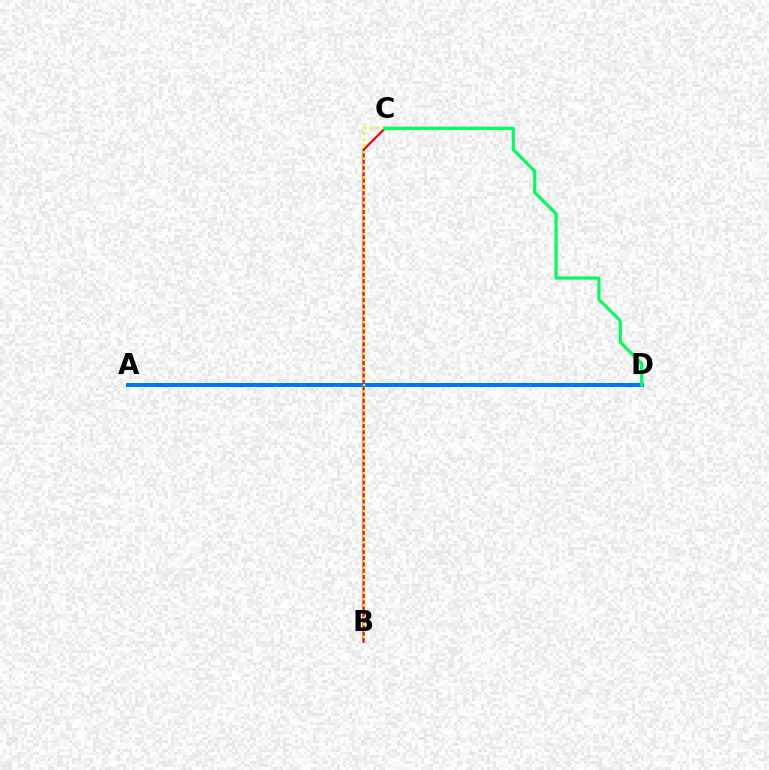{('B', 'C'): [{'color': '#ff0000', 'line_style': 'solid', 'thickness': 1.59}, {'color': '#d1ff00', 'line_style': 'dotted', 'thickness': 1.71}], ('A', 'D'): [{'color': '#b900ff', 'line_style': 'dashed', 'thickness': 2.69}, {'color': '#0074ff', 'line_style': 'solid', 'thickness': 2.89}], ('C', 'D'): [{'color': '#00ff5c', 'line_style': 'solid', 'thickness': 2.31}]}